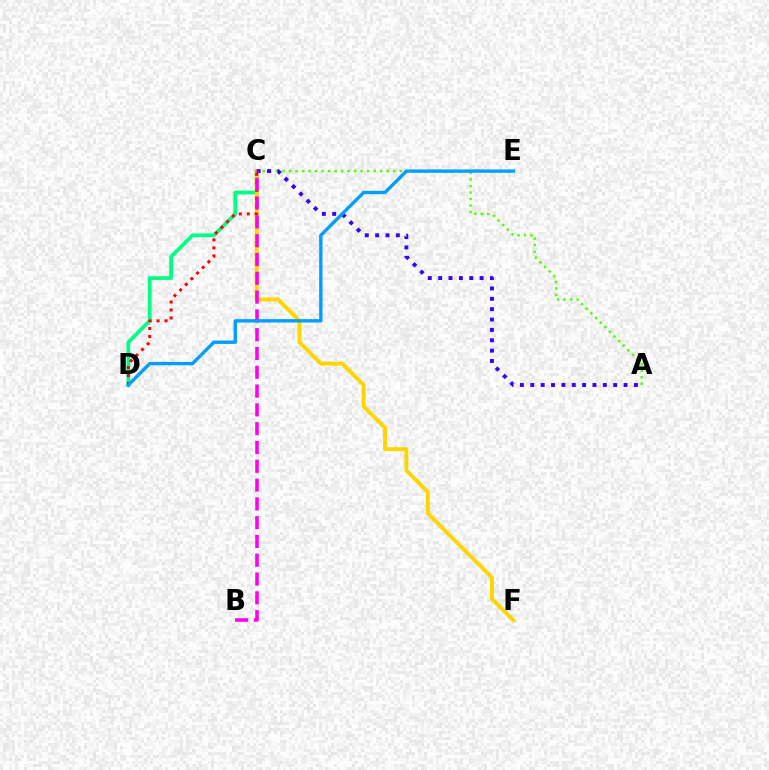{('C', 'D'): [{'color': '#00ff86', 'line_style': 'solid', 'thickness': 2.69}, {'color': '#ff0000', 'line_style': 'dotted', 'thickness': 2.17}], ('A', 'C'): [{'color': '#4fff00', 'line_style': 'dotted', 'thickness': 1.77}, {'color': '#3700ff', 'line_style': 'dotted', 'thickness': 2.82}], ('C', 'F'): [{'color': '#ffd500', 'line_style': 'solid', 'thickness': 2.83}], ('B', 'C'): [{'color': '#ff00ed', 'line_style': 'dashed', 'thickness': 2.55}], ('D', 'E'): [{'color': '#009eff', 'line_style': 'solid', 'thickness': 2.41}]}